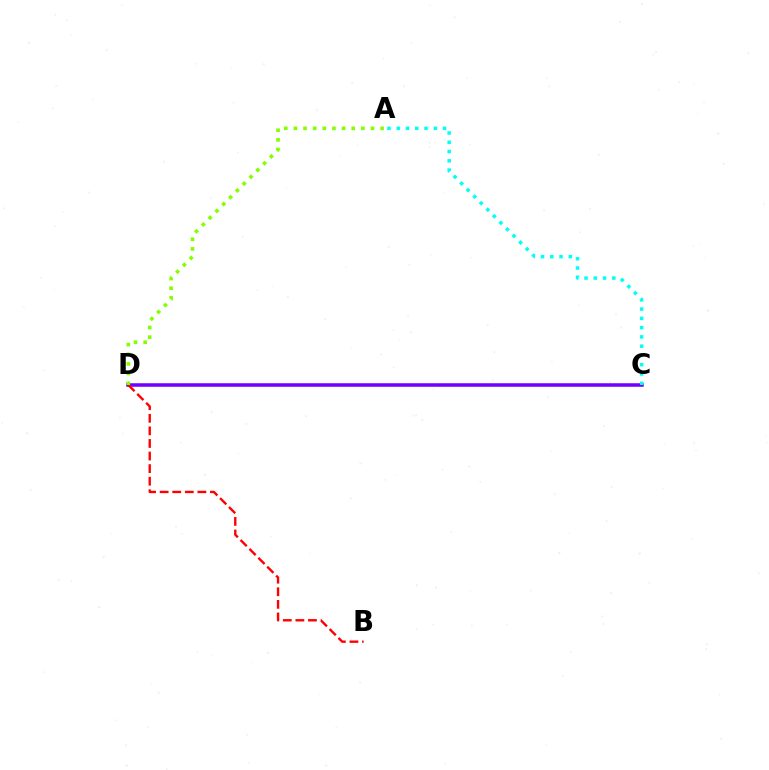{('C', 'D'): [{'color': '#7200ff', 'line_style': 'solid', 'thickness': 2.54}], ('B', 'D'): [{'color': '#ff0000', 'line_style': 'dashed', 'thickness': 1.71}], ('A', 'C'): [{'color': '#00fff6', 'line_style': 'dotted', 'thickness': 2.52}], ('A', 'D'): [{'color': '#84ff00', 'line_style': 'dotted', 'thickness': 2.62}]}